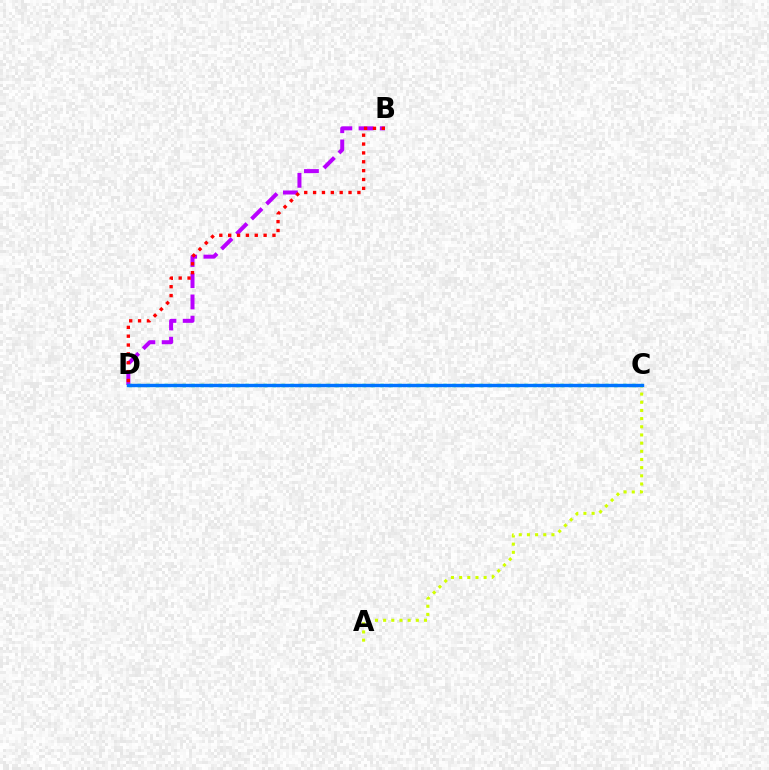{('A', 'C'): [{'color': '#d1ff00', 'line_style': 'dotted', 'thickness': 2.22}], ('C', 'D'): [{'color': '#00ff5c', 'line_style': 'dotted', 'thickness': 2.44}, {'color': '#0074ff', 'line_style': 'solid', 'thickness': 2.44}], ('B', 'D'): [{'color': '#b900ff', 'line_style': 'dashed', 'thickness': 2.88}, {'color': '#ff0000', 'line_style': 'dotted', 'thickness': 2.41}]}